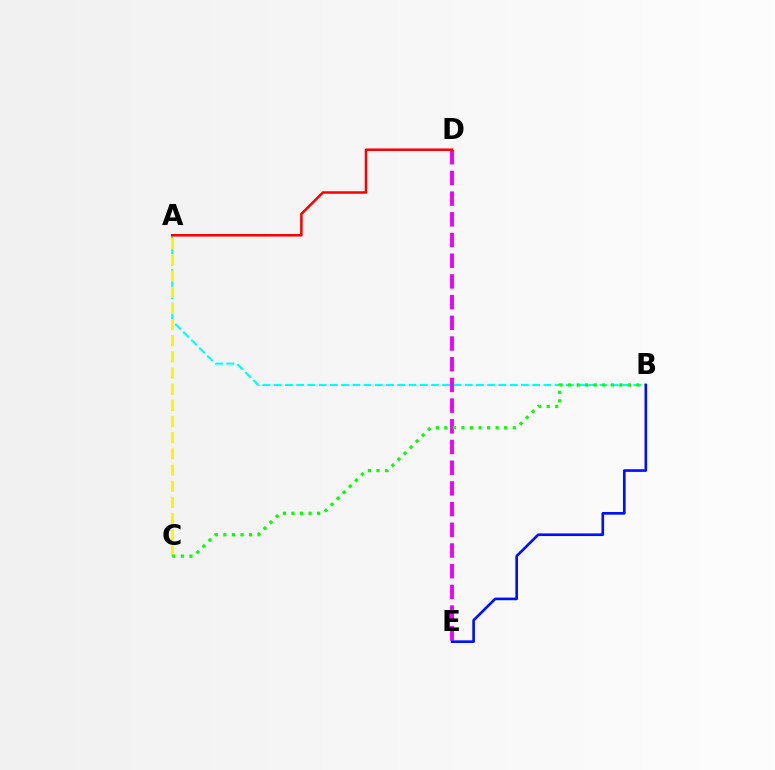{('A', 'B'): [{'color': '#00fff6', 'line_style': 'dashed', 'thickness': 1.53}], ('A', 'C'): [{'color': '#fcf500', 'line_style': 'dashed', 'thickness': 2.2}], ('D', 'E'): [{'color': '#ee00ff', 'line_style': 'dashed', 'thickness': 2.81}], ('B', 'C'): [{'color': '#08ff00', 'line_style': 'dotted', 'thickness': 2.32}], ('A', 'D'): [{'color': '#ff0000', 'line_style': 'solid', 'thickness': 1.83}], ('B', 'E'): [{'color': '#0010ff', 'line_style': 'solid', 'thickness': 1.91}]}